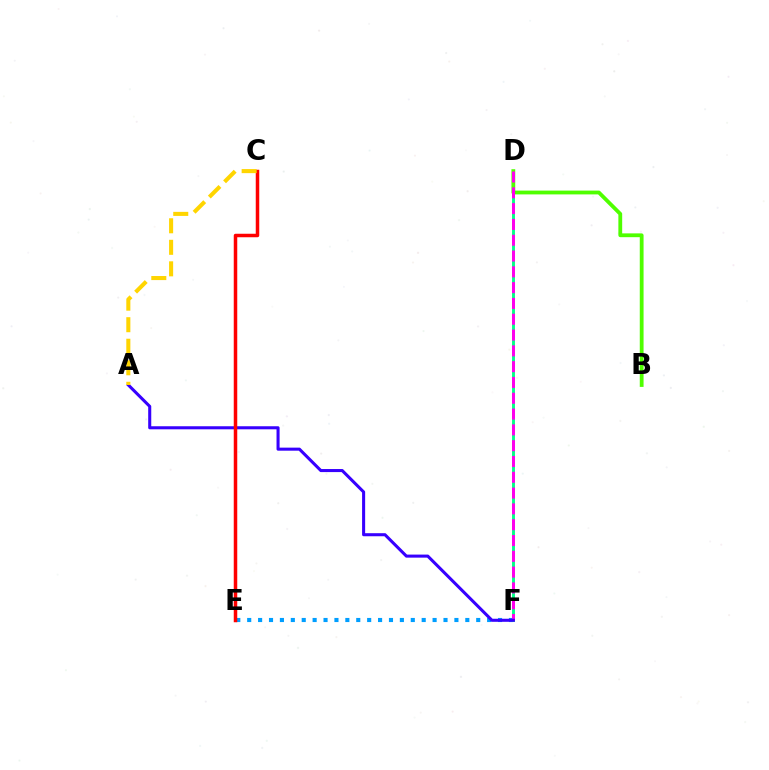{('E', 'F'): [{'color': '#009eff', 'line_style': 'dotted', 'thickness': 2.96}], ('D', 'F'): [{'color': '#00ff86', 'line_style': 'solid', 'thickness': 2.08}, {'color': '#ff00ed', 'line_style': 'dashed', 'thickness': 2.15}], ('B', 'D'): [{'color': '#4fff00', 'line_style': 'solid', 'thickness': 2.74}], ('A', 'F'): [{'color': '#3700ff', 'line_style': 'solid', 'thickness': 2.2}], ('C', 'E'): [{'color': '#ff0000', 'line_style': 'solid', 'thickness': 2.52}], ('A', 'C'): [{'color': '#ffd500', 'line_style': 'dashed', 'thickness': 2.92}]}